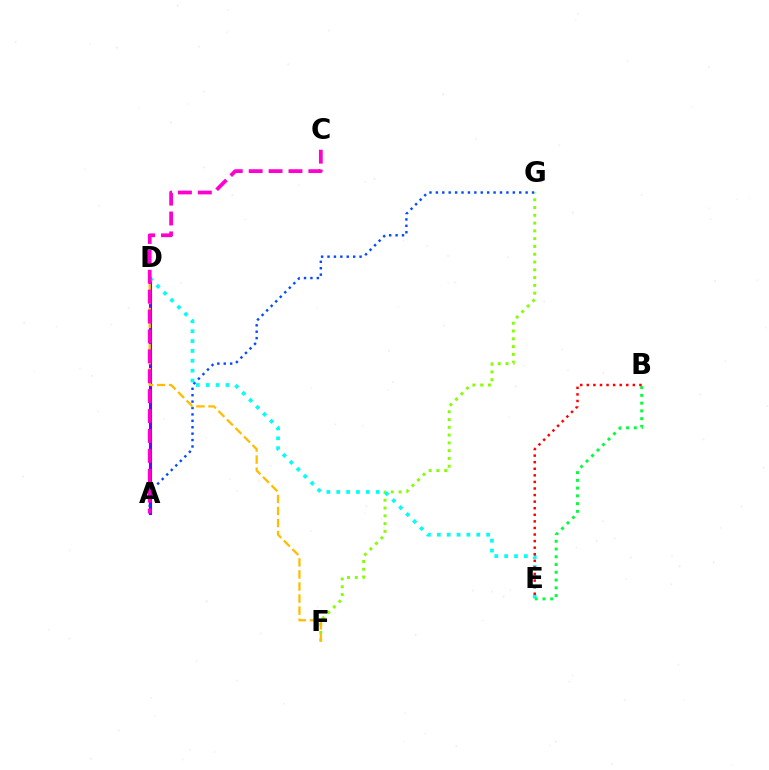{('A', 'D'): [{'color': '#7200ff', 'line_style': 'solid', 'thickness': 2.23}], ('F', 'G'): [{'color': '#84ff00', 'line_style': 'dotted', 'thickness': 2.12}], ('A', 'G'): [{'color': '#004bff', 'line_style': 'dotted', 'thickness': 1.74}], ('D', 'E'): [{'color': '#00fff6', 'line_style': 'dotted', 'thickness': 2.68}], ('D', 'F'): [{'color': '#ffbd00', 'line_style': 'dashed', 'thickness': 1.64}], ('B', 'E'): [{'color': '#00ff39', 'line_style': 'dotted', 'thickness': 2.11}, {'color': '#ff0000', 'line_style': 'dotted', 'thickness': 1.79}], ('A', 'C'): [{'color': '#ff00cf', 'line_style': 'dashed', 'thickness': 2.7}]}